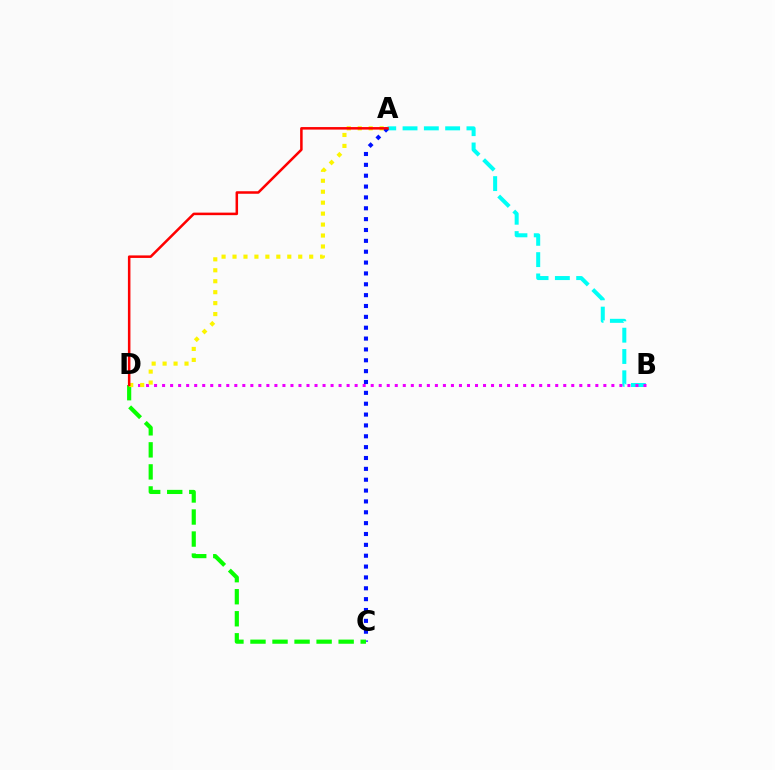{('A', 'B'): [{'color': '#00fff6', 'line_style': 'dashed', 'thickness': 2.89}], ('A', 'C'): [{'color': '#0010ff', 'line_style': 'dotted', 'thickness': 2.95}], ('C', 'D'): [{'color': '#08ff00', 'line_style': 'dashed', 'thickness': 2.99}], ('B', 'D'): [{'color': '#ee00ff', 'line_style': 'dotted', 'thickness': 2.18}], ('A', 'D'): [{'color': '#fcf500', 'line_style': 'dotted', 'thickness': 2.98}, {'color': '#ff0000', 'line_style': 'solid', 'thickness': 1.82}]}